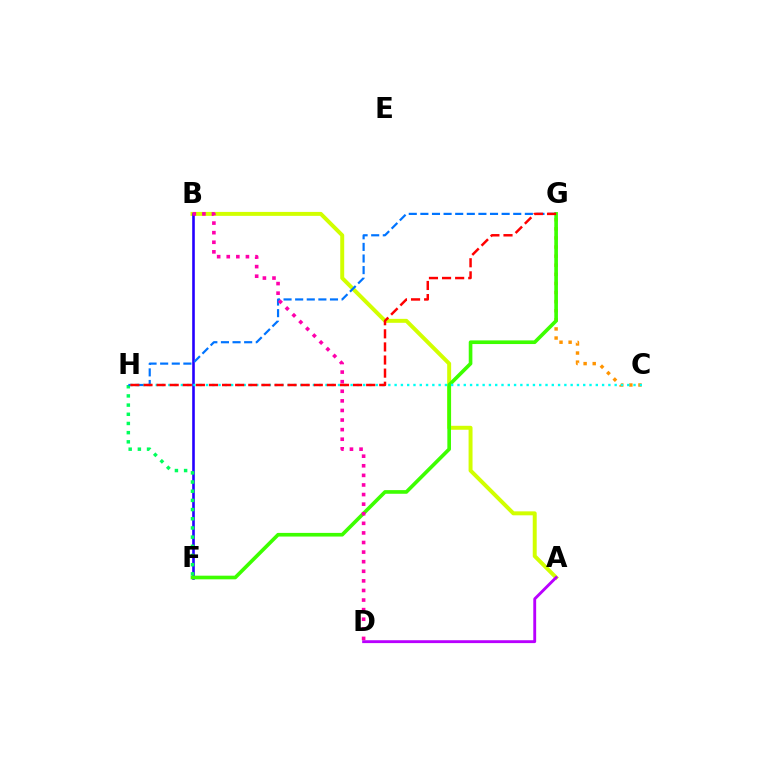{('A', 'B'): [{'color': '#d1ff00', 'line_style': 'solid', 'thickness': 2.85}], ('C', 'G'): [{'color': '#ff9400', 'line_style': 'dotted', 'thickness': 2.47}], ('A', 'D'): [{'color': '#b900ff', 'line_style': 'solid', 'thickness': 2.07}], ('B', 'F'): [{'color': '#2500ff', 'line_style': 'solid', 'thickness': 1.88}], ('F', 'H'): [{'color': '#00ff5c', 'line_style': 'dotted', 'thickness': 2.5}], ('G', 'H'): [{'color': '#0074ff', 'line_style': 'dashed', 'thickness': 1.58}, {'color': '#ff0000', 'line_style': 'dashed', 'thickness': 1.78}], ('F', 'G'): [{'color': '#3dff00', 'line_style': 'solid', 'thickness': 2.63}], ('B', 'D'): [{'color': '#ff00ac', 'line_style': 'dotted', 'thickness': 2.61}], ('C', 'H'): [{'color': '#00fff6', 'line_style': 'dotted', 'thickness': 1.71}]}